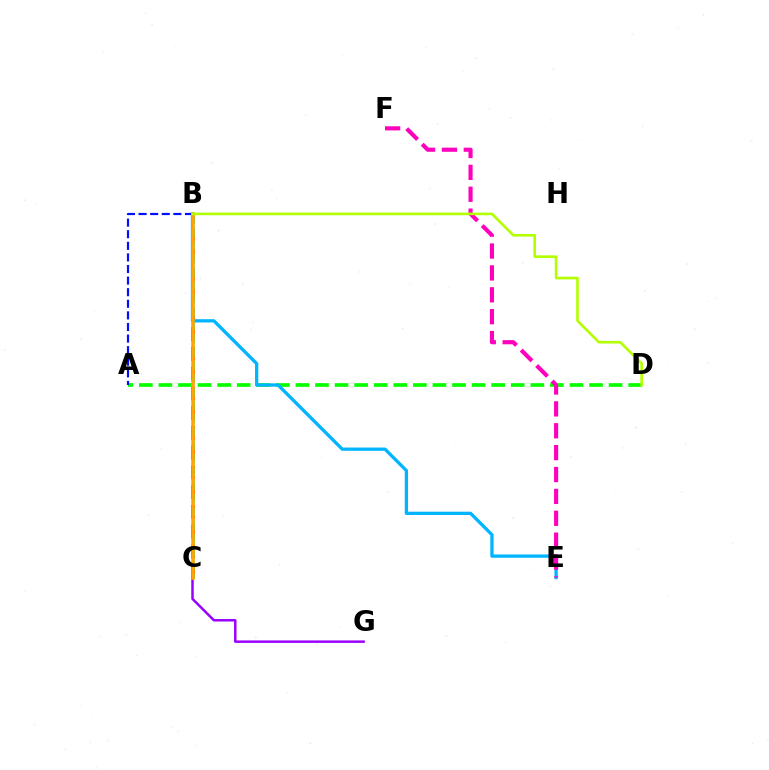{('B', 'C'): [{'color': '#ff0000', 'line_style': 'dashed', 'thickness': 2.68}, {'color': '#00ff9d', 'line_style': 'dashed', 'thickness': 1.81}, {'color': '#ffa500', 'line_style': 'solid', 'thickness': 2.52}], ('A', 'D'): [{'color': '#08ff00', 'line_style': 'dashed', 'thickness': 2.66}], ('B', 'E'): [{'color': '#00b5ff', 'line_style': 'solid', 'thickness': 2.36}], ('A', 'B'): [{'color': '#0010ff', 'line_style': 'dashed', 'thickness': 1.58}], ('C', 'G'): [{'color': '#9b00ff', 'line_style': 'solid', 'thickness': 1.79}], ('E', 'F'): [{'color': '#ff00bd', 'line_style': 'dashed', 'thickness': 2.97}], ('B', 'D'): [{'color': '#b3ff00', 'line_style': 'solid', 'thickness': 1.89}]}